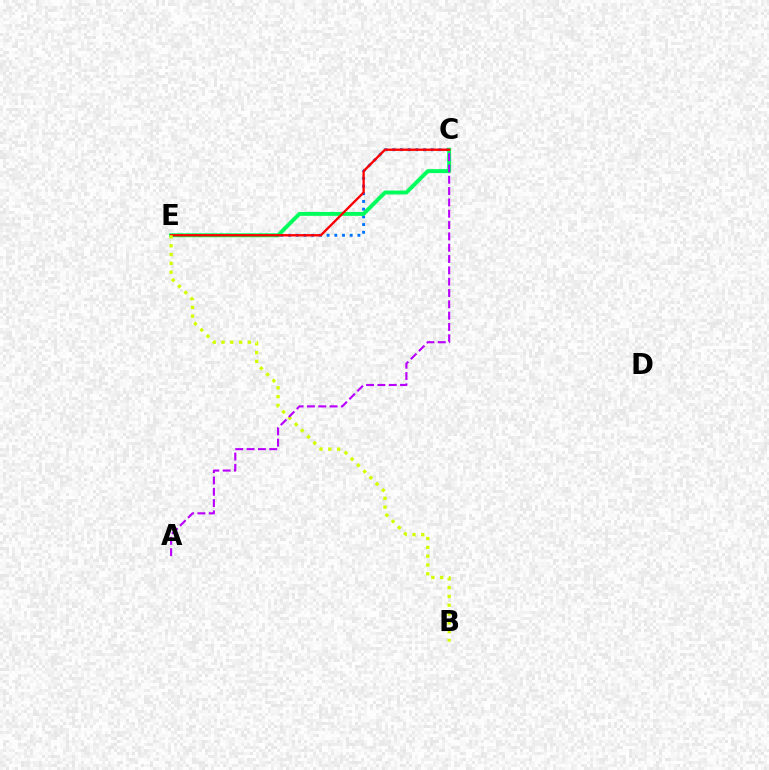{('C', 'E'): [{'color': '#0074ff', 'line_style': 'dotted', 'thickness': 2.09}, {'color': '#00ff5c', 'line_style': 'solid', 'thickness': 2.82}, {'color': '#ff0000', 'line_style': 'solid', 'thickness': 1.68}], ('B', 'E'): [{'color': '#d1ff00', 'line_style': 'dotted', 'thickness': 2.39}], ('A', 'C'): [{'color': '#b900ff', 'line_style': 'dashed', 'thickness': 1.54}]}